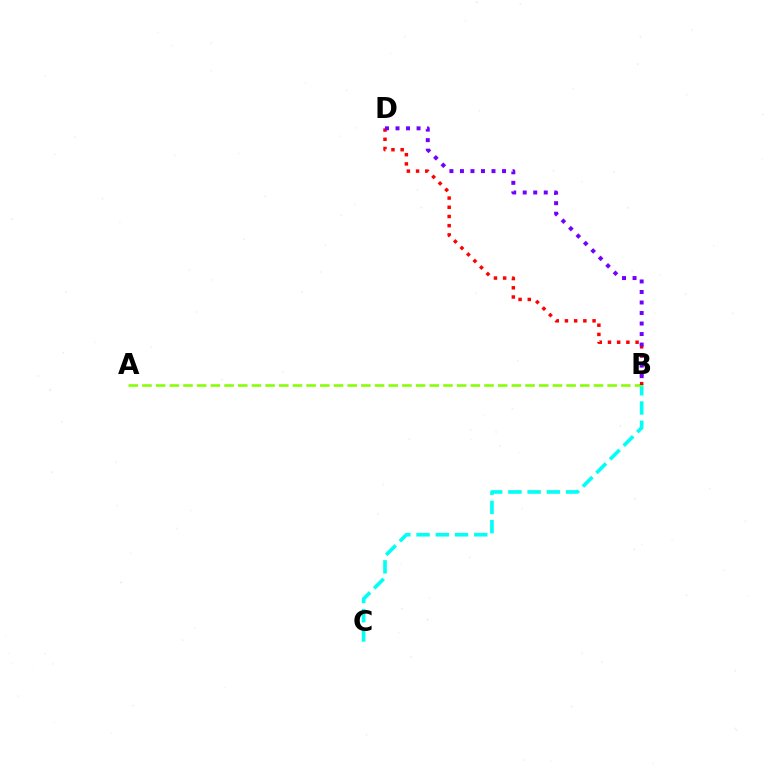{('B', 'C'): [{'color': '#00fff6', 'line_style': 'dashed', 'thickness': 2.61}], ('A', 'B'): [{'color': '#84ff00', 'line_style': 'dashed', 'thickness': 1.86}], ('B', 'D'): [{'color': '#ff0000', 'line_style': 'dotted', 'thickness': 2.5}, {'color': '#7200ff', 'line_style': 'dotted', 'thickness': 2.86}]}